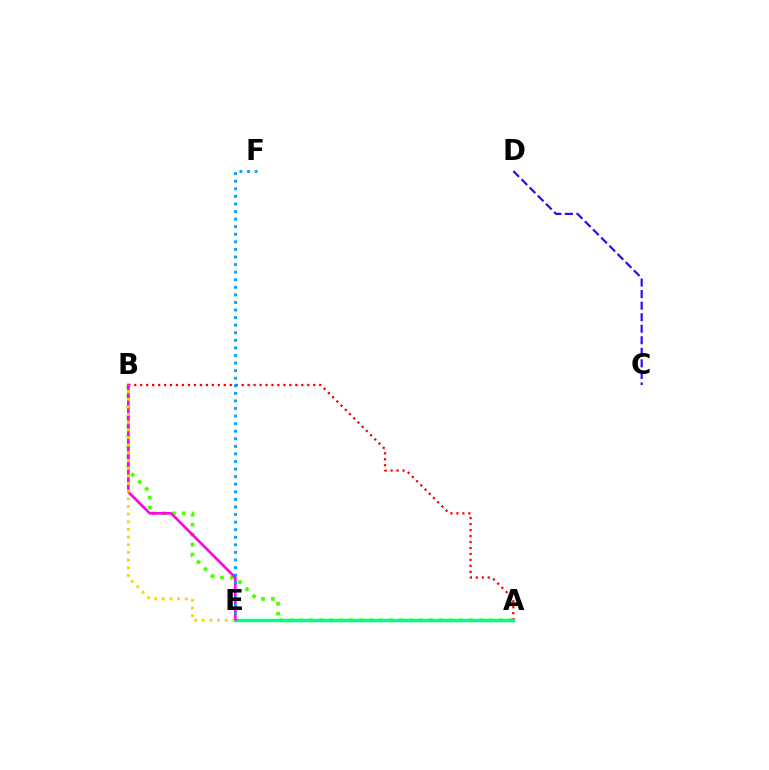{('C', 'D'): [{'color': '#3700ff', 'line_style': 'dashed', 'thickness': 1.57}], ('A', 'B'): [{'color': '#ff0000', 'line_style': 'dotted', 'thickness': 1.62}, {'color': '#4fff00', 'line_style': 'dotted', 'thickness': 2.71}], ('A', 'E'): [{'color': '#00ff86', 'line_style': 'solid', 'thickness': 2.45}], ('B', 'E'): [{'color': '#ff00ed', 'line_style': 'solid', 'thickness': 1.9}, {'color': '#ffd500', 'line_style': 'dotted', 'thickness': 2.08}], ('E', 'F'): [{'color': '#009eff', 'line_style': 'dotted', 'thickness': 2.06}]}